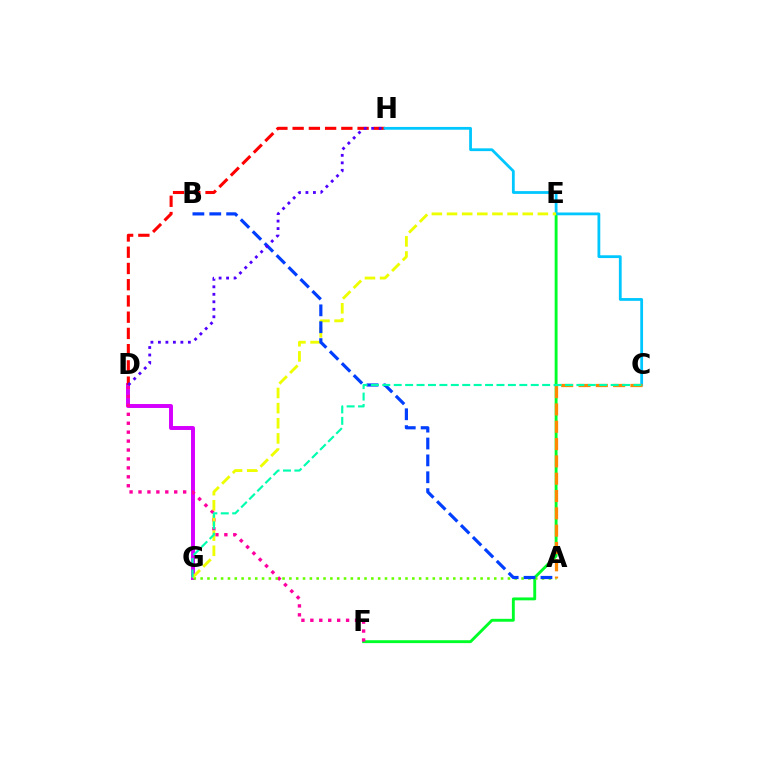{('D', 'G'): [{'color': '#d600ff', 'line_style': 'solid', 'thickness': 2.84}], ('E', 'F'): [{'color': '#00ff27', 'line_style': 'solid', 'thickness': 2.07}], ('D', 'F'): [{'color': '#ff00a0', 'line_style': 'dotted', 'thickness': 2.43}], ('D', 'H'): [{'color': '#ff0000', 'line_style': 'dashed', 'thickness': 2.21}, {'color': '#4f00ff', 'line_style': 'dotted', 'thickness': 2.03}], ('C', 'H'): [{'color': '#00c7ff', 'line_style': 'solid', 'thickness': 2.0}], ('A', 'G'): [{'color': '#66ff00', 'line_style': 'dotted', 'thickness': 1.86}], ('E', 'G'): [{'color': '#eeff00', 'line_style': 'dashed', 'thickness': 2.06}], ('A', 'C'): [{'color': '#ff8800', 'line_style': 'dashed', 'thickness': 2.35}], ('A', 'B'): [{'color': '#003fff', 'line_style': 'dashed', 'thickness': 2.29}], ('C', 'G'): [{'color': '#00ffaf', 'line_style': 'dashed', 'thickness': 1.55}]}